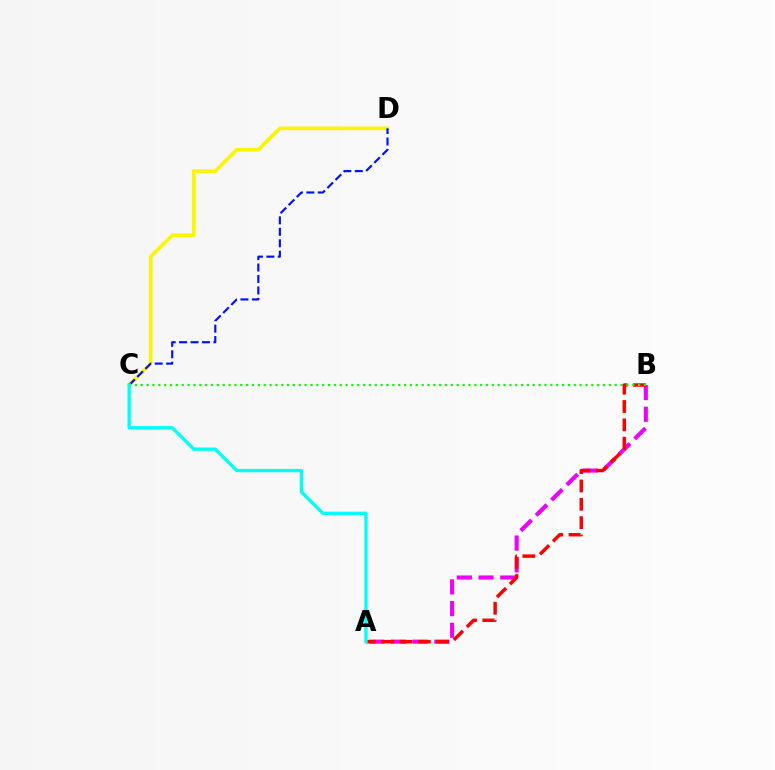{('A', 'B'): [{'color': '#ee00ff', 'line_style': 'dashed', 'thickness': 2.95}, {'color': '#ff0000', 'line_style': 'dashed', 'thickness': 2.49}], ('C', 'D'): [{'color': '#fcf500', 'line_style': 'solid', 'thickness': 2.62}, {'color': '#0010ff', 'line_style': 'dashed', 'thickness': 1.56}], ('B', 'C'): [{'color': '#08ff00', 'line_style': 'dotted', 'thickness': 1.59}], ('A', 'C'): [{'color': '#00fff6', 'line_style': 'solid', 'thickness': 2.4}]}